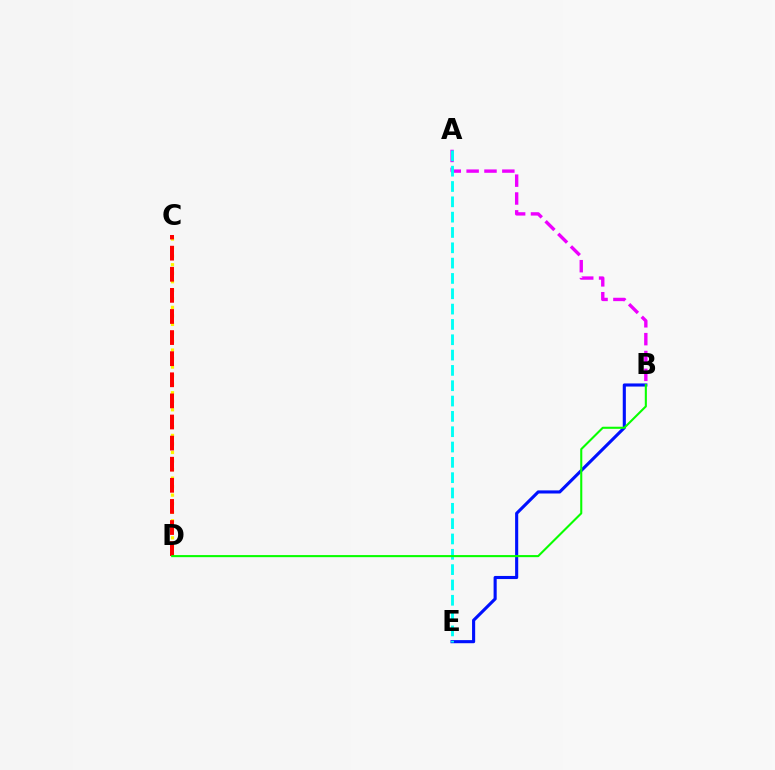{('C', 'D'): [{'color': '#fcf500', 'line_style': 'dotted', 'thickness': 2.32}, {'color': '#ff0000', 'line_style': 'dashed', 'thickness': 2.87}], ('B', 'E'): [{'color': '#0010ff', 'line_style': 'solid', 'thickness': 2.24}], ('A', 'B'): [{'color': '#ee00ff', 'line_style': 'dashed', 'thickness': 2.43}], ('A', 'E'): [{'color': '#00fff6', 'line_style': 'dashed', 'thickness': 2.08}], ('B', 'D'): [{'color': '#08ff00', 'line_style': 'solid', 'thickness': 1.5}]}